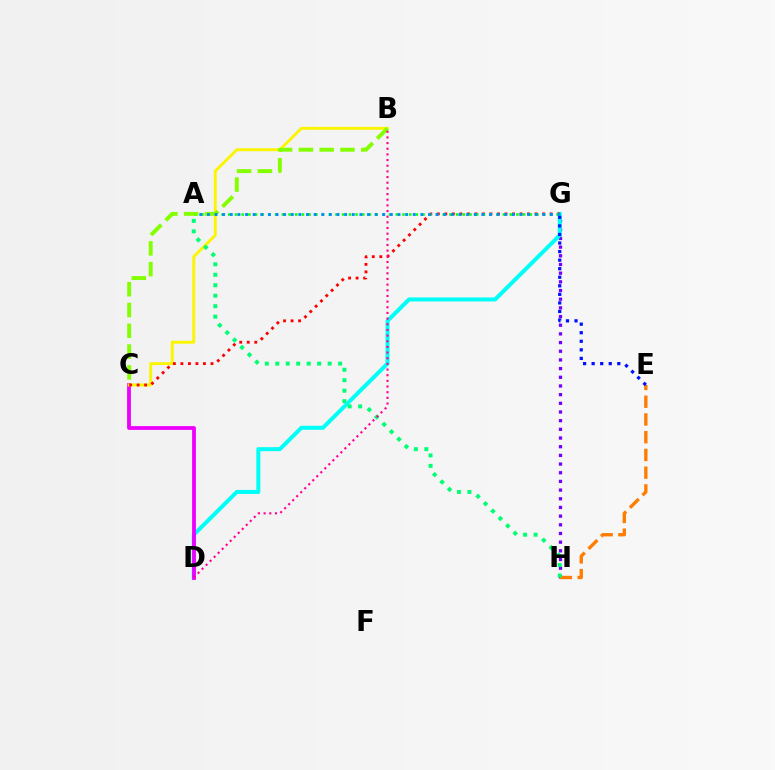{('G', 'H'): [{'color': '#7200ff', 'line_style': 'dotted', 'thickness': 2.36}], ('D', 'G'): [{'color': '#00fff6', 'line_style': 'solid', 'thickness': 2.89}], ('E', 'H'): [{'color': '#ff7c00', 'line_style': 'dashed', 'thickness': 2.41}], ('C', 'D'): [{'color': '#ee00ff', 'line_style': 'solid', 'thickness': 2.73}], ('B', 'C'): [{'color': '#fcf500', 'line_style': 'solid', 'thickness': 2.09}, {'color': '#84ff00', 'line_style': 'dashed', 'thickness': 2.82}], ('C', 'G'): [{'color': '#ff0000', 'line_style': 'dotted', 'thickness': 2.04}], ('A', 'G'): [{'color': '#08ff00', 'line_style': 'dotted', 'thickness': 1.82}, {'color': '#008cff', 'line_style': 'dotted', 'thickness': 2.07}], ('A', 'H'): [{'color': '#00ff74', 'line_style': 'dotted', 'thickness': 2.85}], ('E', 'G'): [{'color': '#0010ff', 'line_style': 'dotted', 'thickness': 2.32}], ('B', 'D'): [{'color': '#ff0094', 'line_style': 'dotted', 'thickness': 1.54}]}